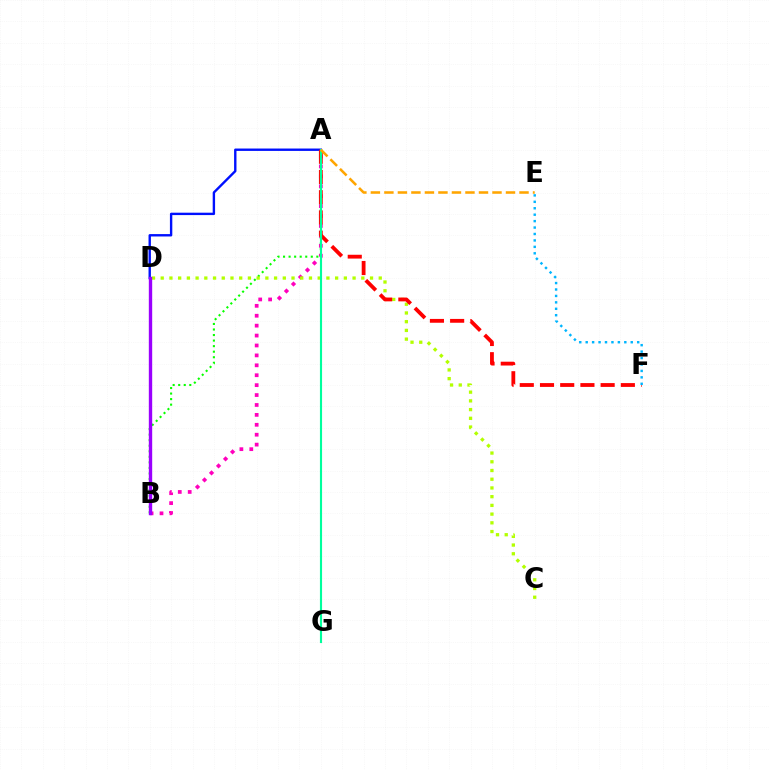{('A', 'B'): [{'color': '#08ff00', 'line_style': 'dotted', 'thickness': 1.51}, {'color': '#ff00bd', 'line_style': 'dotted', 'thickness': 2.69}], ('A', 'D'): [{'color': '#0010ff', 'line_style': 'solid', 'thickness': 1.72}], ('C', 'D'): [{'color': '#b3ff00', 'line_style': 'dotted', 'thickness': 2.37}], ('A', 'F'): [{'color': '#ff0000', 'line_style': 'dashed', 'thickness': 2.75}], ('E', 'F'): [{'color': '#00b5ff', 'line_style': 'dotted', 'thickness': 1.75}], ('B', 'D'): [{'color': '#9b00ff', 'line_style': 'solid', 'thickness': 2.43}], ('A', 'G'): [{'color': '#00ff9d', 'line_style': 'solid', 'thickness': 1.54}], ('A', 'E'): [{'color': '#ffa500', 'line_style': 'dashed', 'thickness': 1.84}]}